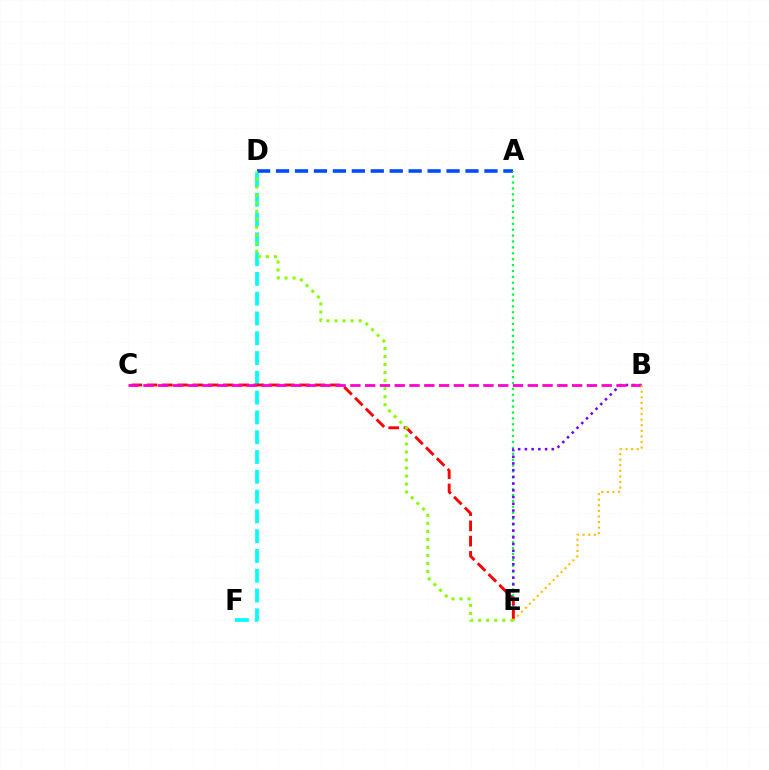{('A', 'D'): [{'color': '#004bff', 'line_style': 'dashed', 'thickness': 2.57}], ('D', 'F'): [{'color': '#00fff6', 'line_style': 'dashed', 'thickness': 2.69}], ('A', 'E'): [{'color': '#00ff39', 'line_style': 'dotted', 'thickness': 1.6}], ('B', 'E'): [{'color': '#7200ff', 'line_style': 'dotted', 'thickness': 1.83}, {'color': '#ffbd00', 'line_style': 'dotted', 'thickness': 1.52}], ('C', 'E'): [{'color': '#ff0000', 'line_style': 'dashed', 'thickness': 2.07}], ('B', 'C'): [{'color': '#ff00cf', 'line_style': 'dashed', 'thickness': 2.01}], ('D', 'E'): [{'color': '#84ff00', 'line_style': 'dotted', 'thickness': 2.18}]}